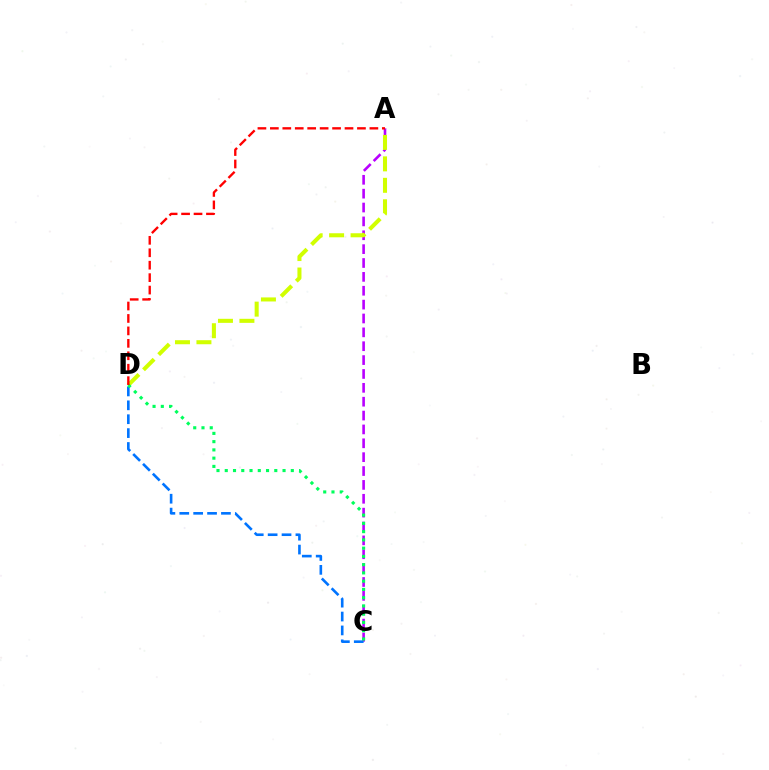{('A', 'C'): [{'color': '#b900ff', 'line_style': 'dashed', 'thickness': 1.88}], ('C', 'D'): [{'color': '#0074ff', 'line_style': 'dashed', 'thickness': 1.89}, {'color': '#00ff5c', 'line_style': 'dotted', 'thickness': 2.24}], ('A', 'D'): [{'color': '#d1ff00', 'line_style': 'dashed', 'thickness': 2.91}, {'color': '#ff0000', 'line_style': 'dashed', 'thickness': 1.69}]}